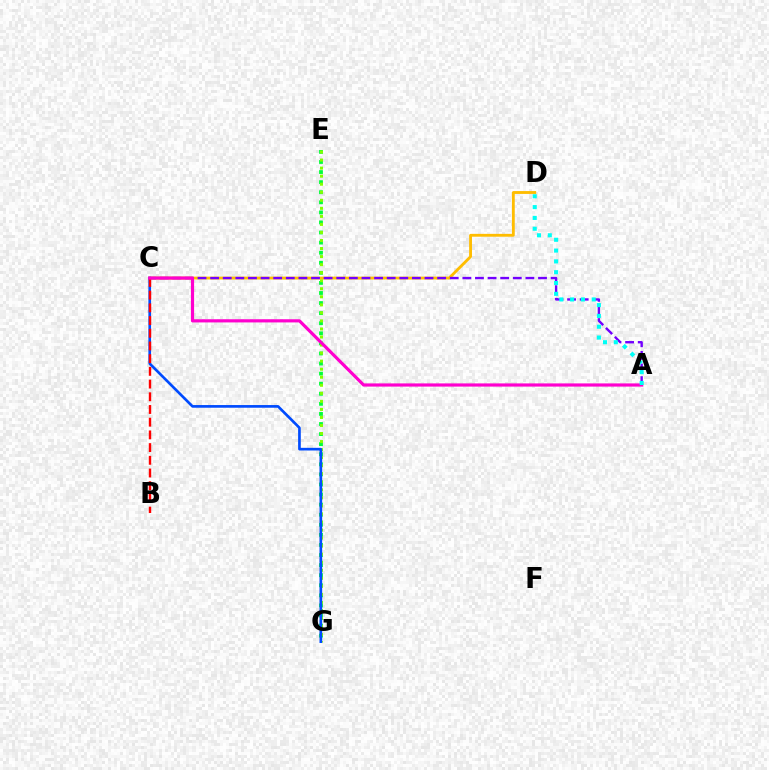{('E', 'G'): [{'color': '#00ff39', 'line_style': 'dotted', 'thickness': 2.74}, {'color': '#84ff00', 'line_style': 'dotted', 'thickness': 2.19}], ('C', 'D'): [{'color': '#ffbd00', 'line_style': 'solid', 'thickness': 2.05}], ('C', 'G'): [{'color': '#004bff', 'line_style': 'solid', 'thickness': 1.92}], ('A', 'C'): [{'color': '#7200ff', 'line_style': 'dashed', 'thickness': 1.71}, {'color': '#ff00cf', 'line_style': 'solid', 'thickness': 2.29}], ('B', 'C'): [{'color': '#ff0000', 'line_style': 'dashed', 'thickness': 1.73}], ('A', 'D'): [{'color': '#00fff6', 'line_style': 'dotted', 'thickness': 2.94}]}